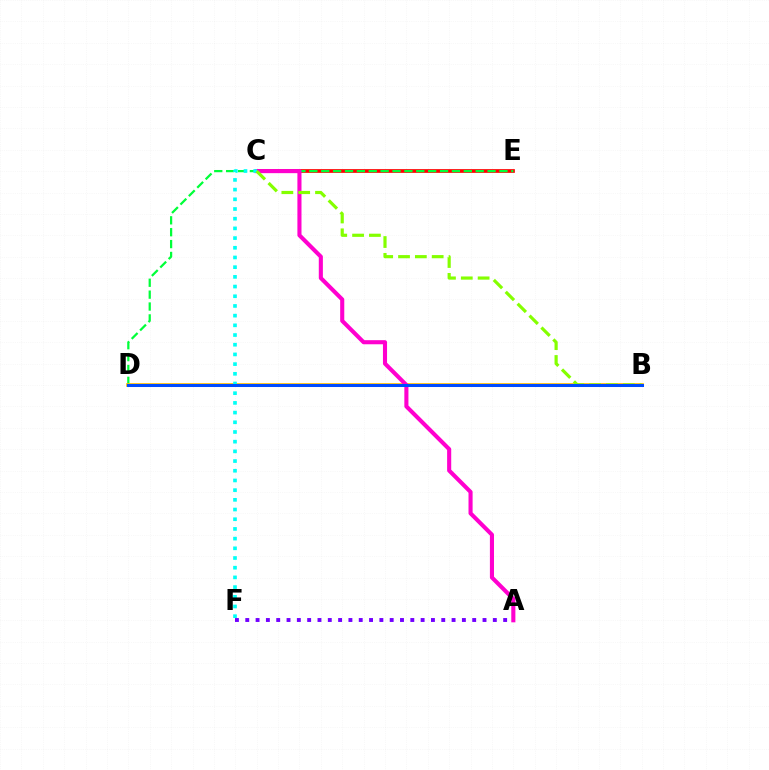{('C', 'E'): [{'color': '#ff0000', 'line_style': 'solid', 'thickness': 2.67}], ('D', 'E'): [{'color': '#00ff39', 'line_style': 'dashed', 'thickness': 1.61}], ('B', 'D'): [{'color': '#ffbd00', 'line_style': 'solid', 'thickness': 2.66}, {'color': '#004bff', 'line_style': 'solid', 'thickness': 2.18}], ('A', 'C'): [{'color': '#ff00cf', 'line_style': 'solid', 'thickness': 2.95}], ('C', 'F'): [{'color': '#00fff6', 'line_style': 'dotted', 'thickness': 2.63}], ('B', 'C'): [{'color': '#84ff00', 'line_style': 'dashed', 'thickness': 2.29}], ('A', 'F'): [{'color': '#7200ff', 'line_style': 'dotted', 'thickness': 2.8}]}